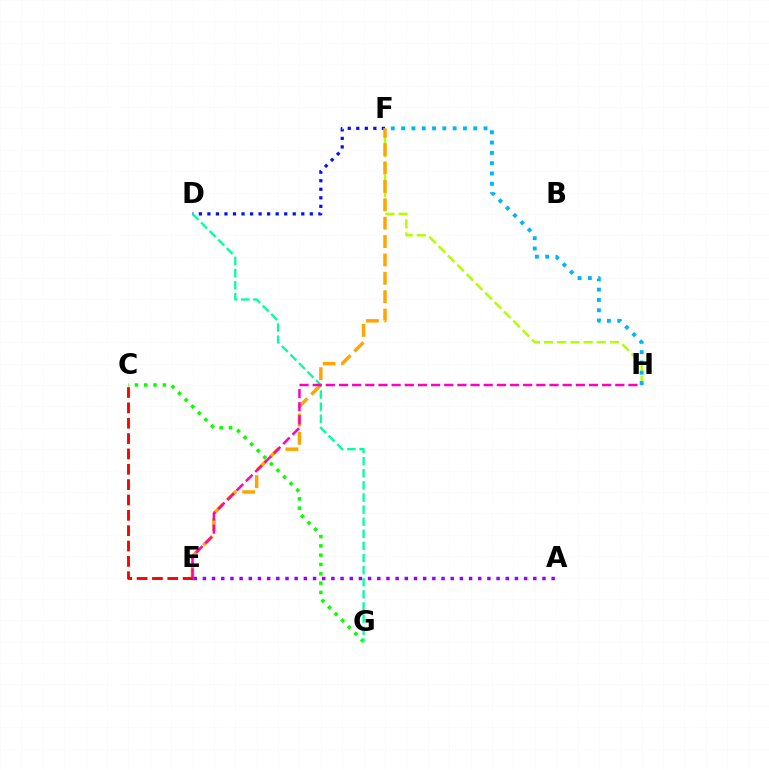{('D', 'F'): [{'color': '#0010ff', 'line_style': 'dotted', 'thickness': 2.32}], ('F', 'H'): [{'color': '#b3ff00', 'line_style': 'dashed', 'thickness': 1.79}, {'color': '#00b5ff', 'line_style': 'dotted', 'thickness': 2.8}], ('E', 'F'): [{'color': '#ffa500', 'line_style': 'dashed', 'thickness': 2.5}], ('C', 'G'): [{'color': '#08ff00', 'line_style': 'dotted', 'thickness': 2.53}], ('C', 'E'): [{'color': '#ff0000', 'line_style': 'dashed', 'thickness': 2.09}], ('D', 'G'): [{'color': '#00ff9d', 'line_style': 'dashed', 'thickness': 1.64}], ('A', 'E'): [{'color': '#9b00ff', 'line_style': 'dotted', 'thickness': 2.49}], ('E', 'H'): [{'color': '#ff00bd', 'line_style': 'dashed', 'thickness': 1.79}]}